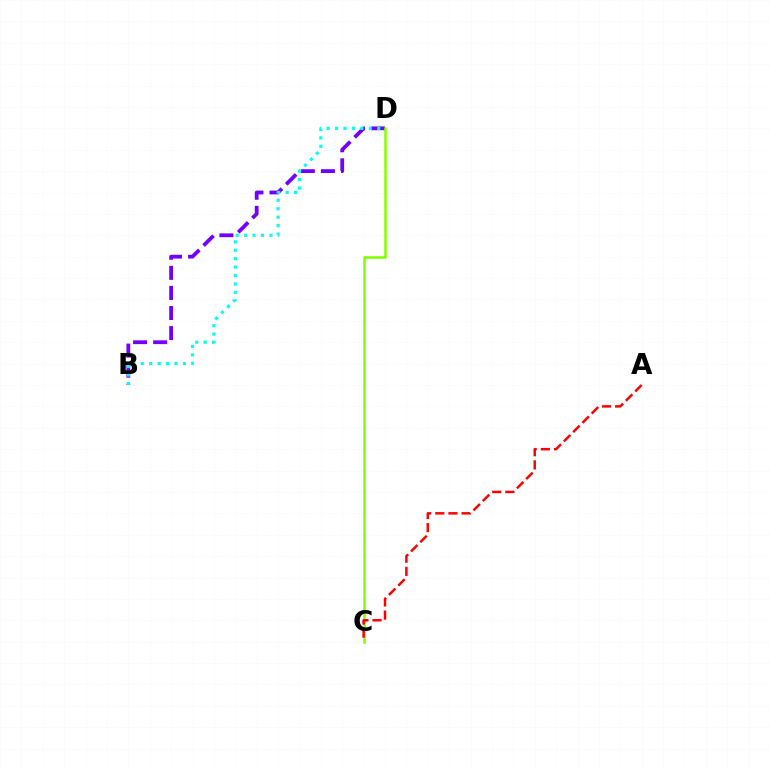{('B', 'D'): [{'color': '#7200ff', 'line_style': 'dashed', 'thickness': 2.73}, {'color': '#00fff6', 'line_style': 'dotted', 'thickness': 2.29}], ('C', 'D'): [{'color': '#84ff00', 'line_style': 'solid', 'thickness': 1.83}], ('A', 'C'): [{'color': '#ff0000', 'line_style': 'dashed', 'thickness': 1.79}]}